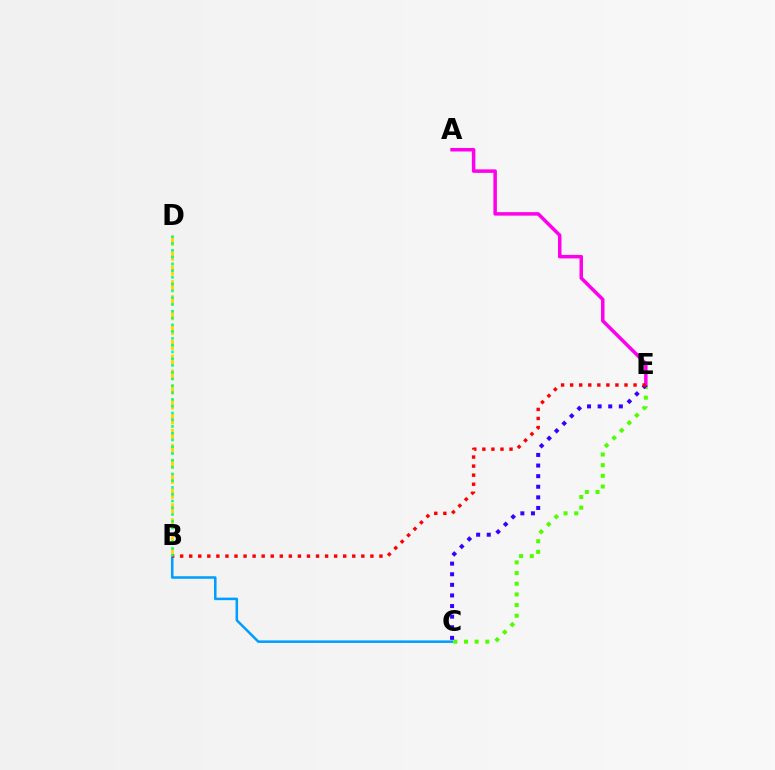{('B', 'C'): [{'color': '#009eff', 'line_style': 'solid', 'thickness': 1.82}], ('C', 'E'): [{'color': '#4fff00', 'line_style': 'dotted', 'thickness': 2.9}, {'color': '#3700ff', 'line_style': 'dotted', 'thickness': 2.88}], ('B', 'D'): [{'color': '#ffd500', 'line_style': 'dashed', 'thickness': 2.02}, {'color': '#00ff86', 'line_style': 'dotted', 'thickness': 1.84}], ('A', 'E'): [{'color': '#ff00ed', 'line_style': 'solid', 'thickness': 2.52}], ('B', 'E'): [{'color': '#ff0000', 'line_style': 'dotted', 'thickness': 2.46}]}